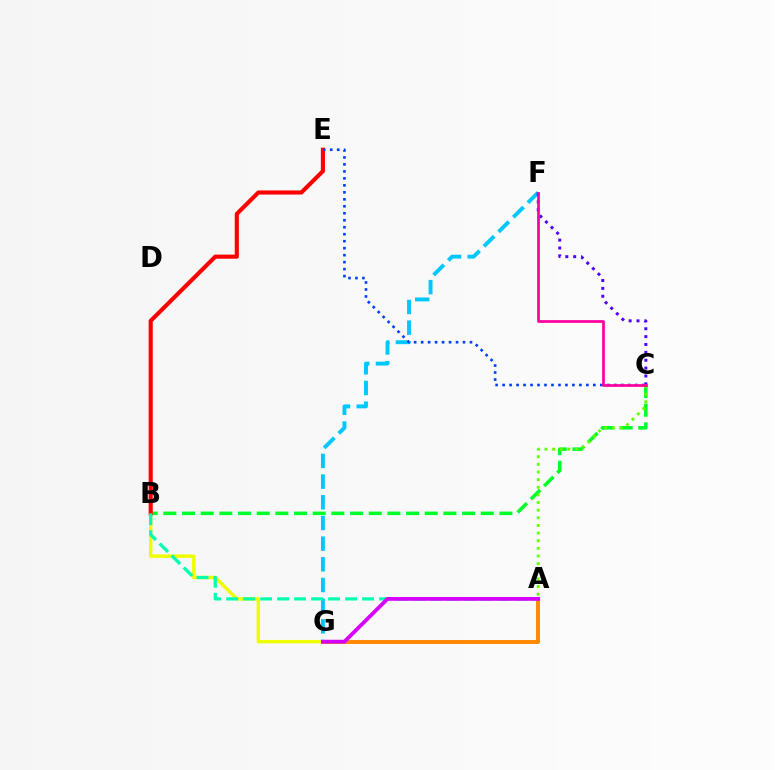{('B', 'C'): [{'color': '#00ff27', 'line_style': 'dashed', 'thickness': 2.54}], ('B', 'G'): [{'color': '#eeff00', 'line_style': 'solid', 'thickness': 2.46}], ('F', 'G'): [{'color': '#00c7ff', 'line_style': 'dashed', 'thickness': 2.81}], ('B', 'E'): [{'color': '#ff0000', 'line_style': 'solid', 'thickness': 2.96}], ('A', 'C'): [{'color': '#66ff00', 'line_style': 'dotted', 'thickness': 2.08}], ('C', 'E'): [{'color': '#003fff', 'line_style': 'dotted', 'thickness': 1.9}], ('A', 'G'): [{'color': '#ff8800', 'line_style': 'solid', 'thickness': 2.85}, {'color': '#d600ff', 'line_style': 'solid', 'thickness': 2.73}], ('C', 'F'): [{'color': '#4f00ff', 'line_style': 'dotted', 'thickness': 2.14}, {'color': '#ff00a0', 'line_style': 'solid', 'thickness': 1.97}], ('A', 'B'): [{'color': '#00ffaf', 'line_style': 'dashed', 'thickness': 2.31}]}